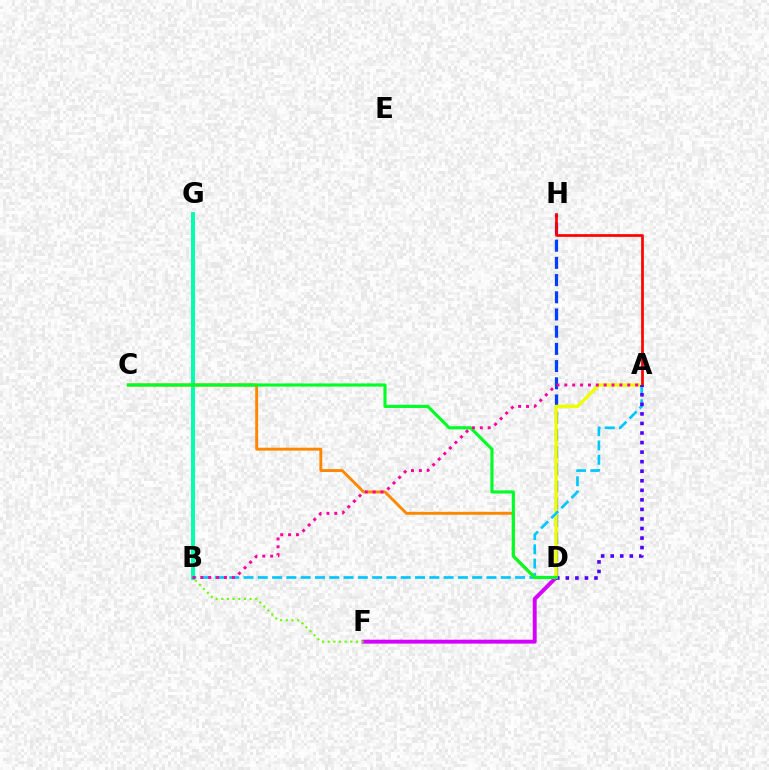{('D', 'H'): [{'color': '#003fff', 'line_style': 'dashed', 'thickness': 2.34}], ('D', 'F'): [{'color': '#d600ff', 'line_style': 'solid', 'thickness': 2.82}], ('B', 'G'): [{'color': '#00ffaf', 'line_style': 'solid', 'thickness': 2.83}], ('A', 'D'): [{'color': '#eeff00', 'line_style': 'solid', 'thickness': 2.43}, {'color': '#4f00ff', 'line_style': 'dotted', 'thickness': 2.59}], ('A', 'B'): [{'color': '#00c7ff', 'line_style': 'dashed', 'thickness': 1.94}, {'color': '#ff00a0', 'line_style': 'dotted', 'thickness': 2.14}], ('A', 'H'): [{'color': '#ff0000', 'line_style': 'solid', 'thickness': 1.95}], ('C', 'D'): [{'color': '#ff8800', 'line_style': 'solid', 'thickness': 2.1}, {'color': '#00ff27', 'line_style': 'solid', 'thickness': 2.27}], ('B', 'F'): [{'color': '#66ff00', 'line_style': 'dotted', 'thickness': 1.53}]}